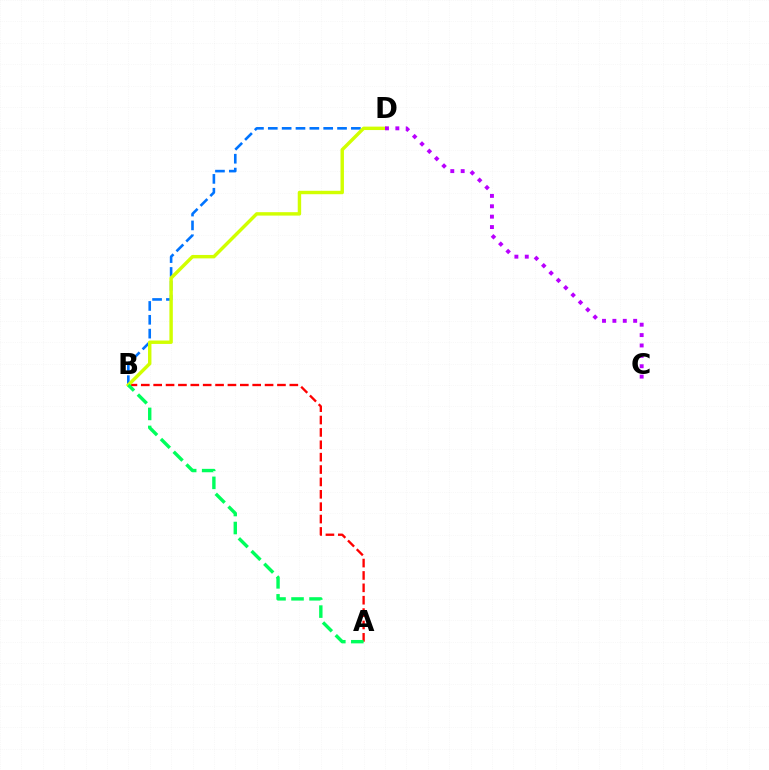{('B', 'D'): [{'color': '#0074ff', 'line_style': 'dashed', 'thickness': 1.88}, {'color': '#d1ff00', 'line_style': 'solid', 'thickness': 2.47}], ('A', 'B'): [{'color': '#ff0000', 'line_style': 'dashed', 'thickness': 1.68}, {'color': '#00ff5c', 'line_style': 'dashed', 'thickness': 2.45}], ('C', 'D'): [{'color': '#b900ff', 'line_style': 'dotted', 'thickness': 2.82}]}